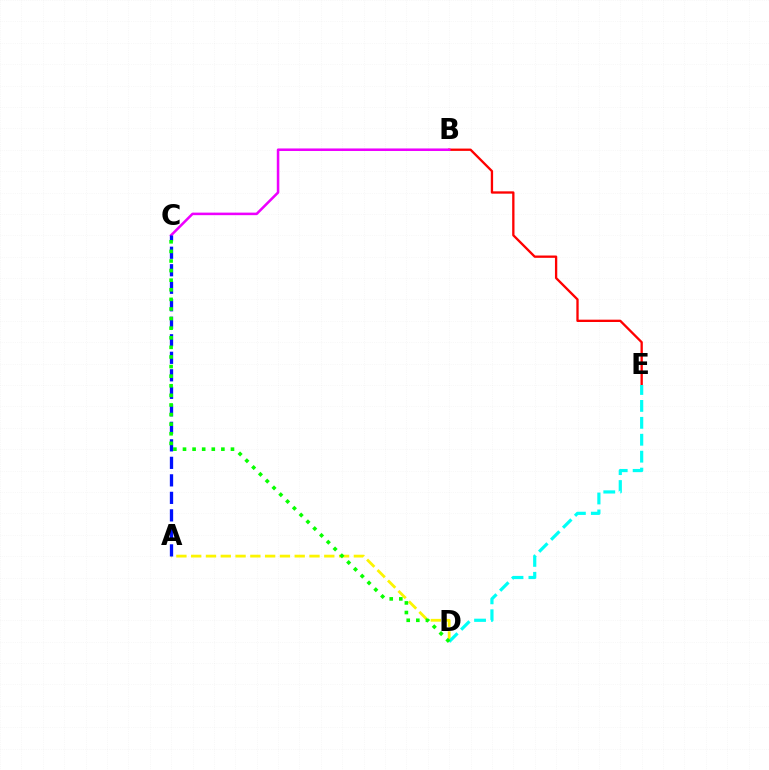{('A', 'D'): [{'color': '#fcf500', 'line_style': 'dashed', 'thickness': 2.01}], ('B', 'E'): [{'color': '#ff0000', 'line_style': 'solid', 'thickness': 1.67}], ('B', 'C'): [{'color': '#ee00ff', 'line_style': 'solid', 'thickness': 1.83}], ('D', 'E'): [{'color': '#00fff6', 'line_style': 'dashed', 'thickness': 2.3}], ('A', 'C'): [{'color': '#0010ff', 'line_style': 'dashed', 'thickness': 2.38}], ('C', 'D'): [{'color': '#08ff00', 'line_style': 'dotted', 'thickness': 2.61}]}